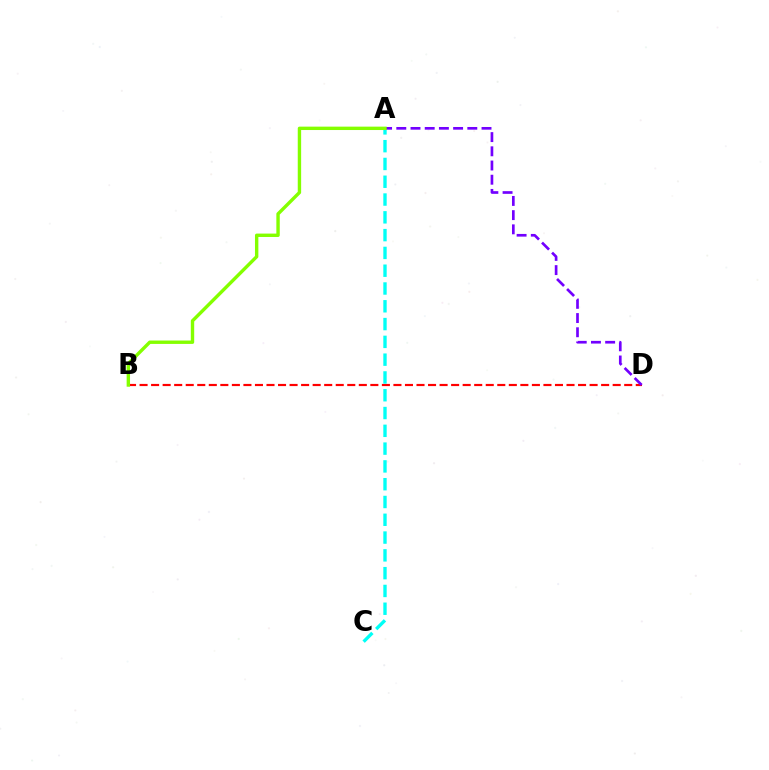{('B', 'D'): [{'color': '#ff0000', 'line_style': 'dashed', 'thickness': 1.57}], ('A', 'C'): [{'color': '#00fff6', 'line_style': 'dashed', 'thickness': 2.42}], ('A', 'D'): [{'color': '#7200ff', 'line_style': 'dashed', 'thickness': 1.93}], ('A', 'B'): [{'color': '#84ff00', 'line_style': 'solid', 'thickness': 2.44}]}